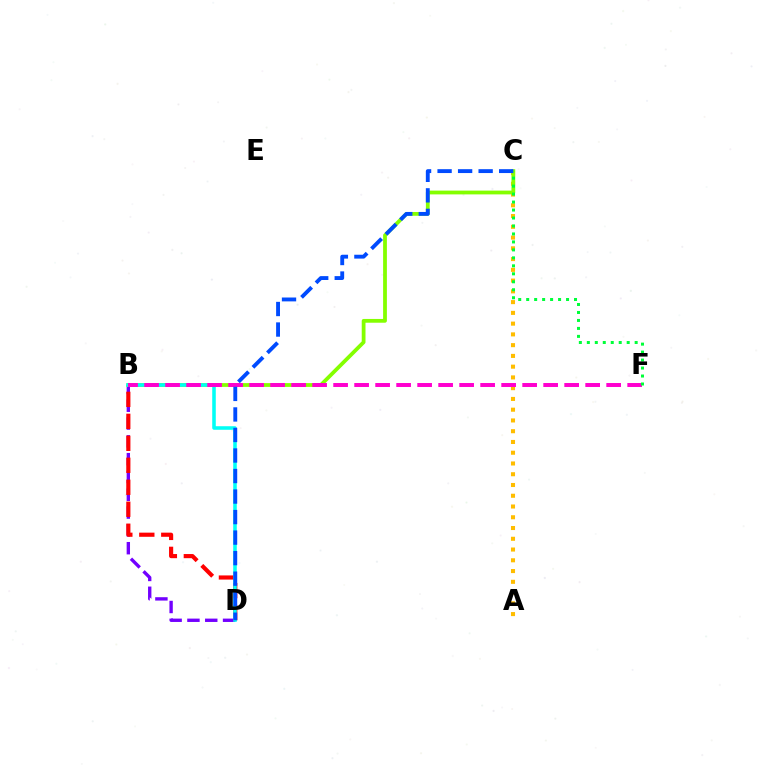{('B', 'D'): [{'color': '#7200ff', 'line_style': 'dashed', 'thickness': 2.42}, {'color': '#ff0000', 'line_style': 'dashed', 'thickness': 2.99}, {'color': '#00fff6', 'line_style': 'solid', 'thickness': 2.56}], ('A', 'C'): [{'color': '#ffbd00', 'line_style': 'dotted', 'thickness': 2.92}], ('B', 'C'): [{'color': '#84ff00', 'line_style': 'solid', 'thickness': 2.72}], ('B', 'F'): [{'color': '#ff00cf', 'line_style': 'dashed', 'thickness': 2.85}], ('C', 'D'): [{'color': '#004bff', 'line_style': 'dashed', 'thickness': 2.79}], ('C', 'F'): [{'color': '#00ff39', 'line_style': 'dotted', 'thickness': 2.17}]}